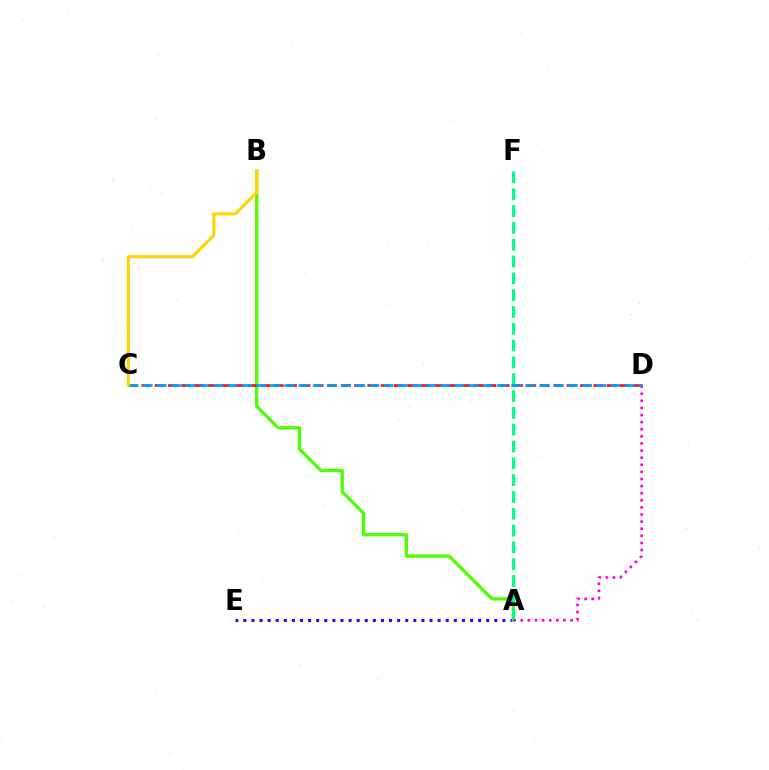{('A', 'E'): [{'color': '#3700ff', 'line_style': 'dotted', 'thickness': 2.2}], ('A', 'B'): [{'color': '#4fff00', 'line_style': 'solid', 'thickness': 2.37}], ('C', 'D'): [{'color': '#ff0000', 'line_style': 'dashed', 'thickness': 1.81}, {'color': '#009eff', 'line_style': 'dashed', 'thickness': 1.93}], ('A', 'F'): [{'color': '#00ff86', 'line_style': 'dashed', 'thickness': 2.28}], ('A', 'D'): [{'color': '#ff00ed', 'line_style': 'dotted', 'thickness': 1.93}], ('B', 'C'): [{'color': '#ffd500', 'line_style': 'solid', 'thickness': 2.26}]}